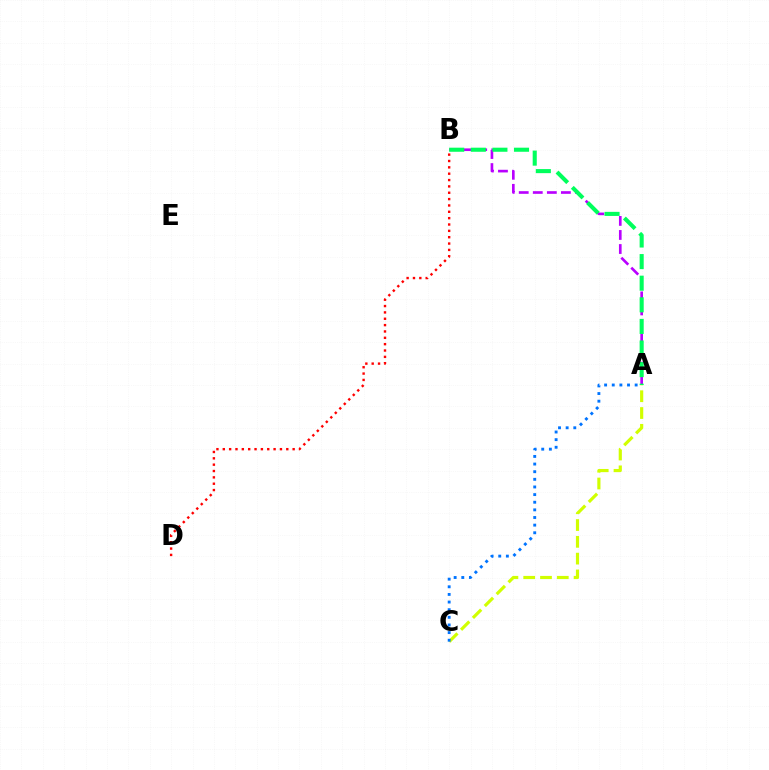{('A', 'B'): [{'color': '#b900ff', 'line_style': 'dashed', 'thickness': 1.91}, {'color': '#00ff5c', 'line_style': 'dashed', 'thickness': 2.93}], ('A', 'C'): [{'color': '#d1ff00', 'line_style': 'dashed', 'thickness': 2.28}, {'color': '#0074ff', 'line_style': 'dotted', 'thickness': 2.07}], ('B', 'D'): [{'color': '#ff0000', 'line_style': 'dotted', 'thickness': 1.73}]}